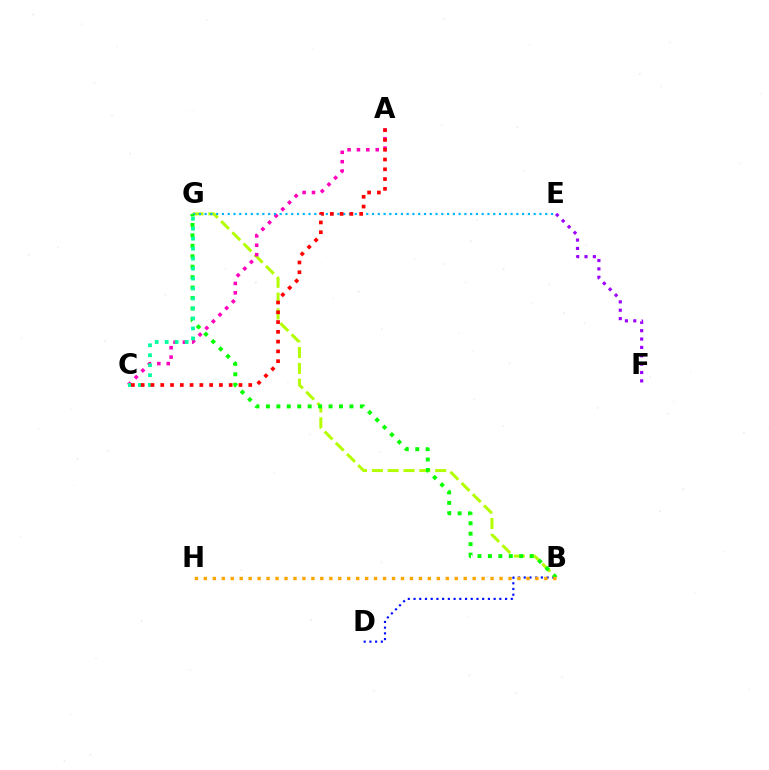{('B', 'D'): [{'color': '#0010ff', 'line_style': 'dotted', 'thickness': 1.55}], ('B', 'G'): [{'color': '#b3ff00', 'line_style': 'dashed', 'thickness': 2.15}, {'color': '#08ff00', 'line_style': 'dotted', 'thickness': 2.84}], ('A', 'C'): [{'color': '#ff00bd', 'line_style': 'dotted', 'thickness': 2.55}, {'color': '#ff0000', 'line_style': 'dotted', 'thickness': 2.66}], ('E', 'G'): [{'color': '#00b5ff', 'line_style': 'dotted', 'thickness': 1.57}], ('E', 'F'): [{'color': '#9b00ff', 'line_style': 'dotted', 'thickness': 2.27}], ('B', 'H'): [{'color': '#ffa500', 'line_style': 'dotted', 'thickness': 2.43}], ('C', 'G'): [{'color': '#00ff9d', 'line_style': 'dotted', 'thickness': 2.71}]}